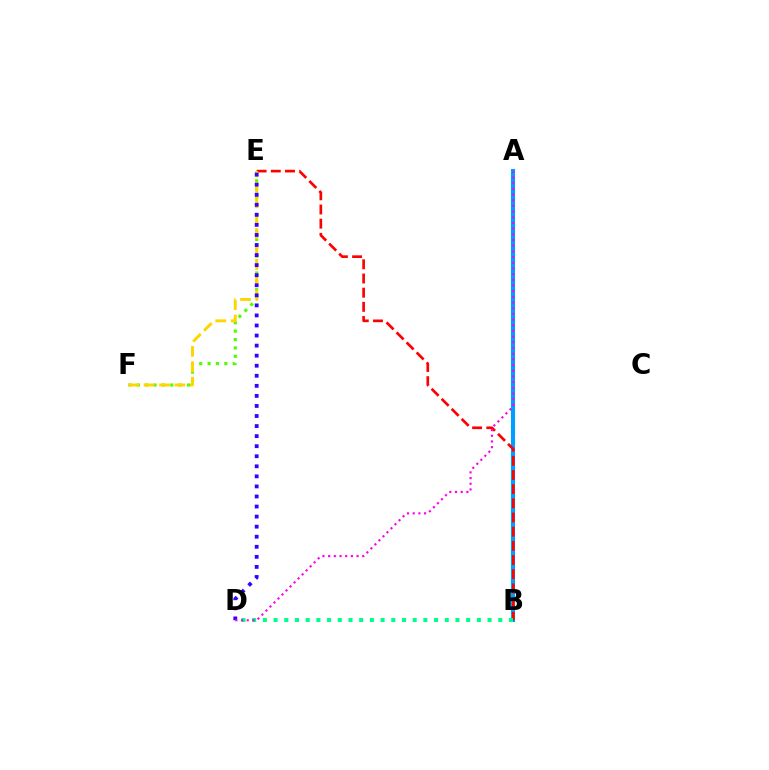{('E', 'F'): [{'color': '#4fff00', 'line_style': 'dotted', 'thickness': 2.28}, {'color': '#ffd500', 'line_style': 'dashed', 'thickness': 2.09}], ('A', 'B'): [{'color': '#009eff', 'line_style': 'solid', 'thickness': 2.94}], ('B', 'E'): [{'color': '#ff0000', 'line_style': 'dashed', 'thickness': 1.93}], ('B', 'D'): [{'color': '#00ff86', 'line_style': 'dotted', 'thickness': 2.91}], ('D', 'E'): [{'color': '#3700ff', 'line_style': 'dotted', 'thickness': 2.73}], ('A', 'D'): [{'color': '#ff00ed', 'line_style': 'dotted', 'thickness': 1.54}]}